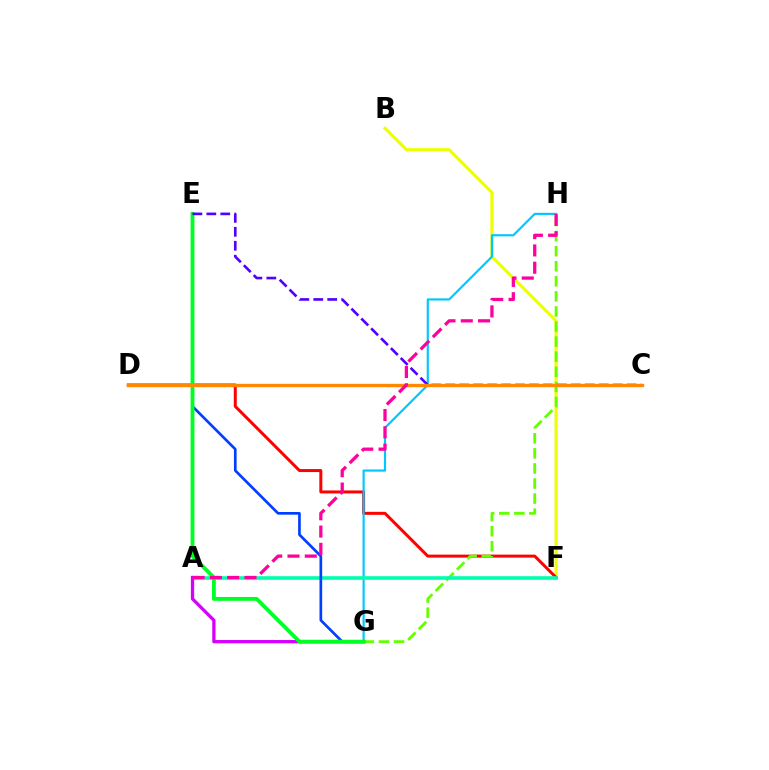{('B', 'F'): [{'color': '#eeff00', 'line_style': 'solid', 'thickness': 2.26}], ('D', 'F'): [{'color': '#ff0000', 'line_style': 'solid', 'thickness': 2.15}], ('G', 'H'): [{'color': '#66ff00', 'line_style': 'dashed', 'thickness': 2.05}, {'color': '#00c7ff', 'line_style': 'solid', 'thickness': 1.56}], ('A', 'F'): [{'color': '#00ffaf', 'line_style': 'solid', 'thickness': 2.6}], ('A', 'G'): [{'color': '#d600ff', 'line_style': 'solid', 'thickness': 2.36}], ('E', 'G'): [{'color': '#003fff', 'line_style': 'solid', 'thickness': 1.93}, {'color': '#00ff27', 'line_style': 'solid', 'thickness': 2.76}], ('C', 'E'): [{'color': '#4f00ff', 'line_style': 'dashed', 'thickness': 1.9}], ('C', 'D'): [{'color': '#ff8800', 'line_style': 'solid', 'thickness': 2.42}], ('A', 'H'): [{'color': '#ff00a0', 'line_style': 'dashed', 'thickness': 2.35}]}